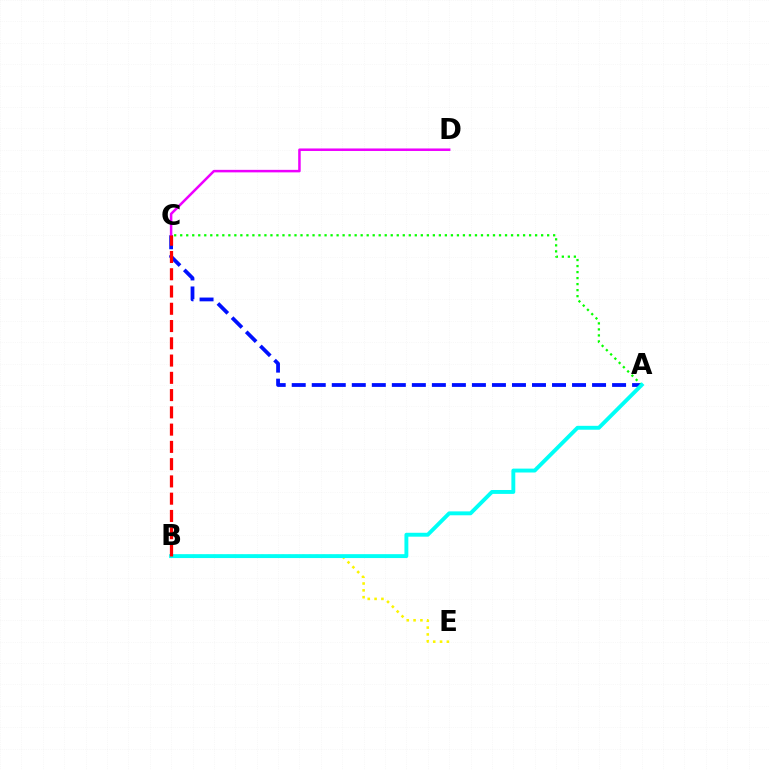{('A', 'C'): [{'color': '#0010ff', 'line_style': 'dashed', 'thickness': 2.72}, {'color': '#08ff00', 'line_style': 'dotted', 'thickness': 1.63}], ('B', 'E'): [{'color': '#fcf500', 'line_style': 'dotted', 'thickness': 1.86}], ('A', 'B'): [{'color': '#00fff6', 'line_style': 'solid', 'thickness': 2.81}], ('C', 'D'): [{'color': '#ee00ff', 'line_style': 'solid', 'thickness': 1.81}], ('B', 'C'): [{'color': '#ff0000', 'line_style': 'dashed', 'thickness': 2.35}]}